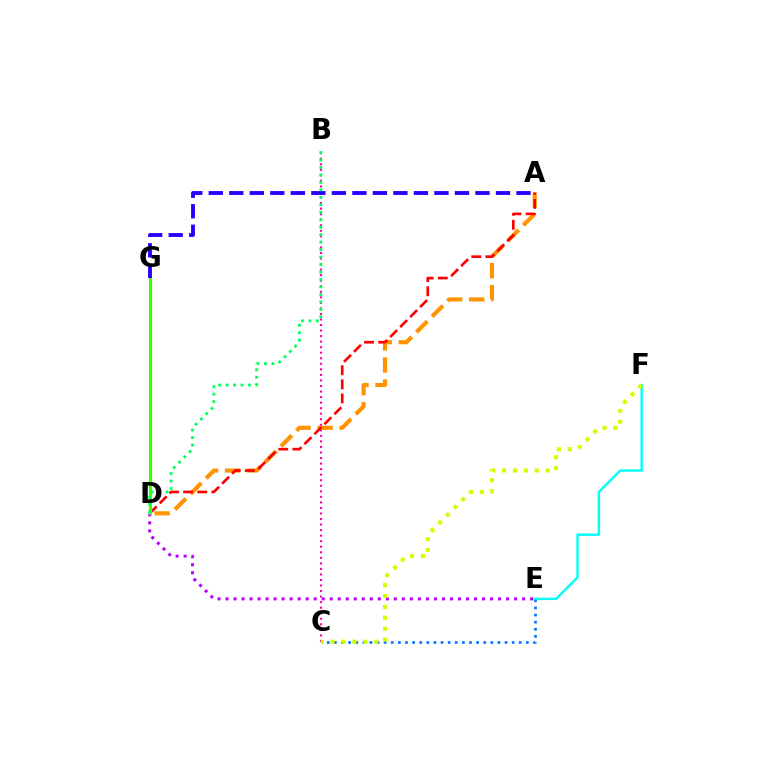{('C', 'E'): [{'color': '#0074ff', 'line_style': 'dotted', 'thickness': 1.93}], ('B', 'C'): [{'color': '#ff00ac', 'line_style': 'dotted', 'thickness': 1.51}], ('E', 'F'): [{'color': '#00fff6', 'line_style': 'solid', 'thickness': 1.72}], ('A', 'D'): [{'color': '#ff9400', 'line_style': 'dashed', 'thickness': 2.99}, {'color': '#ff0000', 'line_style': 'dashed', 'thickness': 1.92}], ('D', 'E'): [{'color': '#b900ff', 'line_style': 'dotted', 'thickness': 2.18}], ('D', 'G'): [{'color': '#3dff00', 'line_style': 'solid', 'thickness': 2.25}], ('A', 'G'): [{'color': '#2500ff', 'line_style': 'dashed', 'thickness': 2.79}], ('C', 'F'): [{'color': '#d1ff00', 'line_style': 'dotted', 'thickness': 2.96}], ('B', 'D'): [{'color': '#00ff5c', 'line_style': 'dotted', 'thickness': 2.03}]}